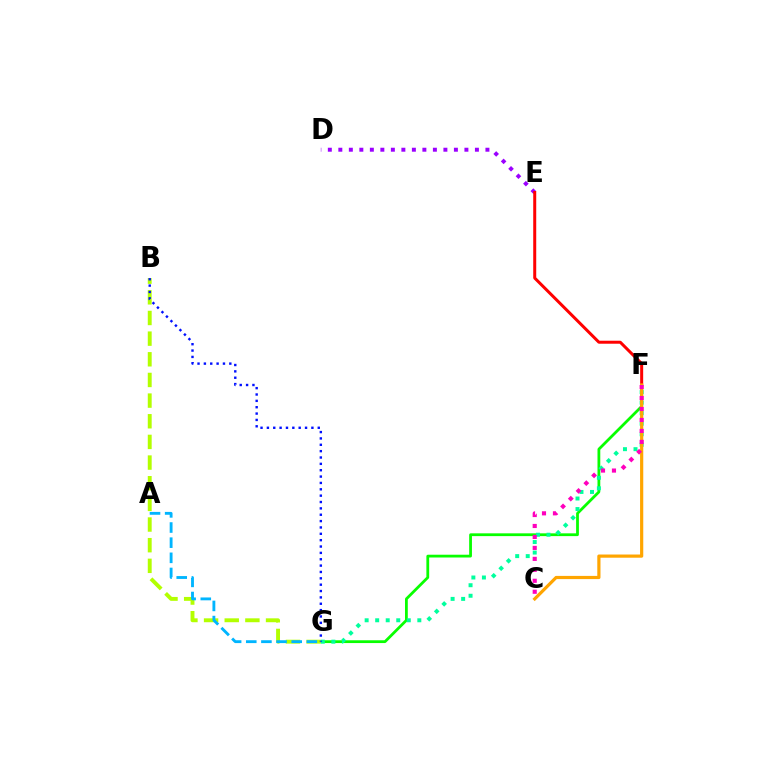{('F', 'G'): [{'color': '#08ff00', 'line_style': 'solid', 'thickness': 2.0}, {'color': '#00ff9d', 'line_style': 'dotted', 'thickness': 2.86}], ('B', 'G'): [{'color': '#b3ff00', 'line_style': 'dashed', 'thickness': 2.81}, {'color': '#0010ff', 'line_style': 'dotted', 'thickness': 1.73}], ('D', 'E'): [{'color': '#9b00ff', 'line_style': 'dotted', 'thickness': 2.85}], ('E', 'F'): [{'color': '#ff0000', 'line_style': 'solid', 'thickness': 2.16}], ('A', 'G'): [{'color': '#00b5ff', 'line_style': 'dashed', 'thickness': 2.06}], ('C', 'F'): [{'color': '#ffa500', 'line_style': 'solid', 'thickness': 2.3}, {'color': '#ff00bd', 'line_style': 'dotted', 'thickness': 2.98}]}